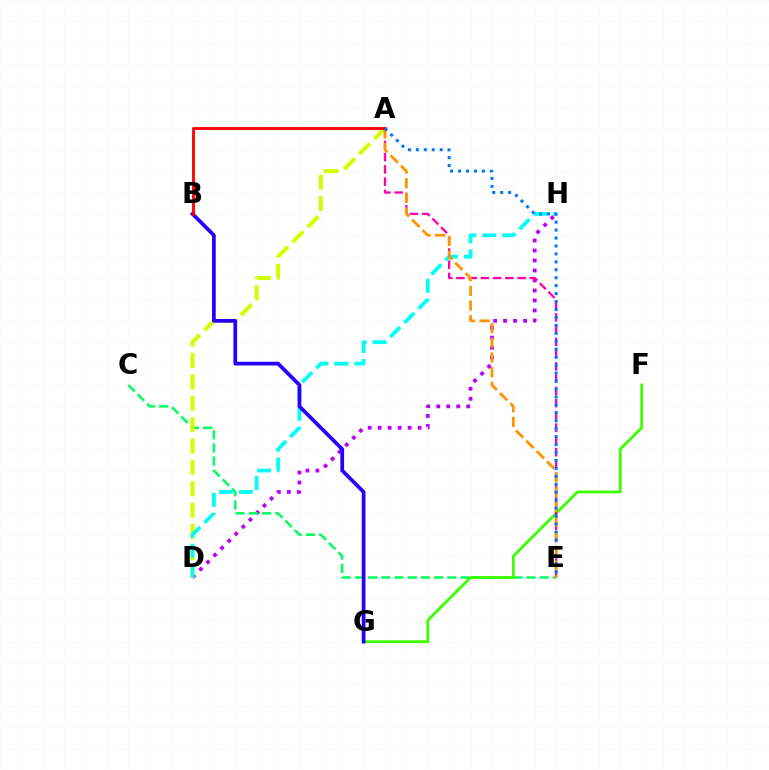{('D', 'H'): [{'color': '#b900ff', 'line_style': 'dotted', 'thickness': 2.72}, {'color': '#00fff6', 'line_style': 'dashed', 'thickness': 2.7}], ('C', 'E'): [{'color': '#00ff5c', 'line_style': 'dashed', 'thickness': 1.79}], ('A', 'D'): [{'color': '#d1ff00', 'line_style': 'dashed', 'thickness': 2.9}], ('F', 'G'): [{'color': '#3dff00', 'line_style': 'solid', 'thickness': 2.01}], ('A', 'E'): [{'color': '#ff00ac', 'line_style': 'dashed', 'thickness': 1.66}, {'color': '#ff9400', 'line_style': 'dashed', 'thickness': 1.99}, {'color': '#0074ff', 'line_style': 'dotted', 'thickness': 2.16}], ('B', 'G'): [{'color': '#2500ff', 'line_style': 'solid', 'thickness': 2.68}], ('A', 'B'): [{'color': '#ff0000', 'line_style': 'solid', 'thickness': 2.05}]}